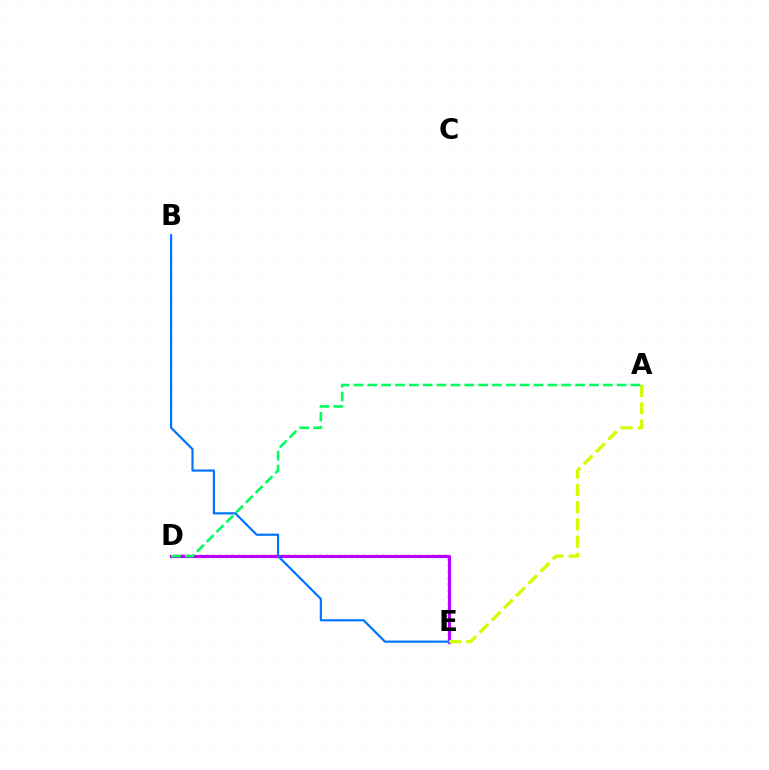{('D', 'E'): [{'color': '#ff0000', 'line_style': 'dotted', 'thickness': 1.71}, {'color': '#b900ff', 'line_style': 'solid', 'thickness': 2.27}], ('B', 'E'): [{'color': '#0074ff', 'line_style': 'solid', 'thickness': 1.57}], ('A', 'E'): [{'color': '#d1ff00', 'line_style': 'dashed', 'thickness': 2.34}], ('A', 'D'): [{'color': '#00ff5c', 'line_style': 'dashed', 'thickness': 1.88}]}